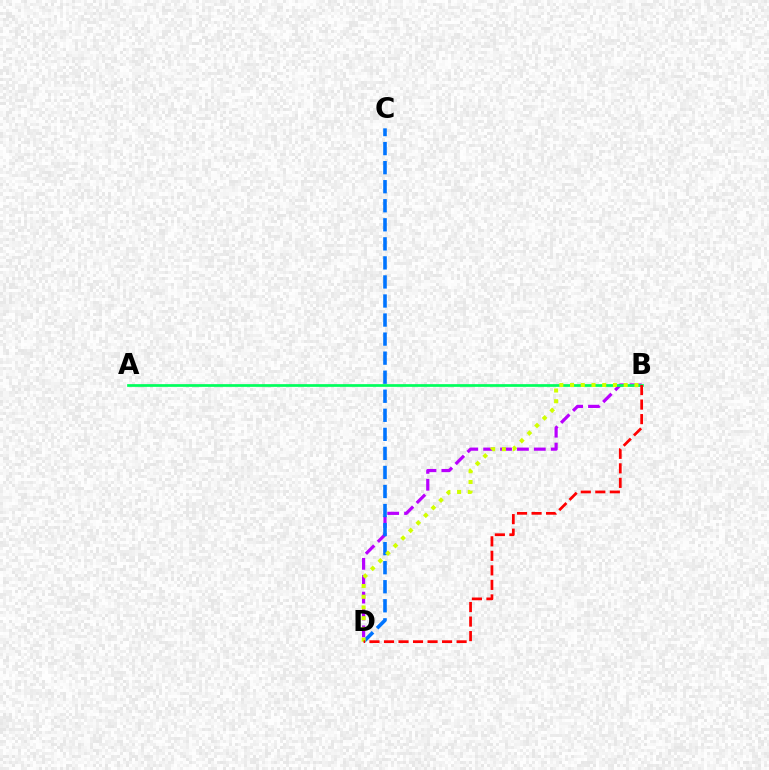{('B', 'D'): [{'color': '#b900ff', 'line_style': 'dashed', 'thickness': 2.29}, {'color': '#d1ff00', 'line_style': 'dotted', 'thickness': 2.91}, {'color': '#ff0000', 'line_style': 'dashed', 'thickness': 1.97}], ('C', 'D'): [{'color': '#0074ff', 'line_style': 'dashed', 'thickness': 2.59}], ('A', 'B'): [{'color': '#00ff5c', 'line_style': 'solid', 'thickness': 1.95}]}